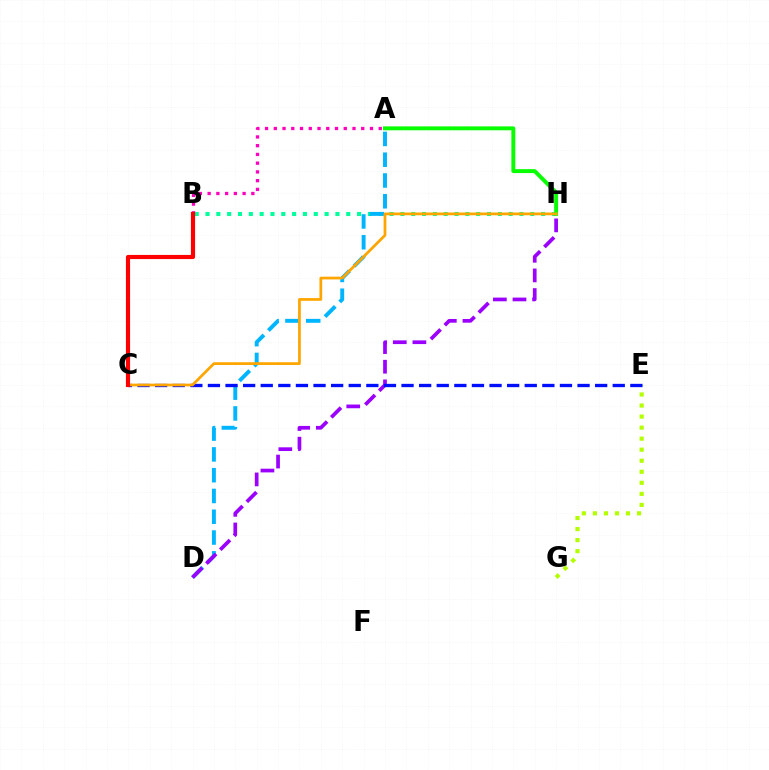{('E', 'G'): [{'color': '#b3ff00', 'line_style': 'dotted', 'thickness': 3.0}], ('B', 'H'): [{'color': '#00ff9d', 'line_style': 'dotted', 'thickness': 2.94}], ('A', 'D'): [{'color': '#00b5ff', 'line_style': 'dashed', 'thickness': 2.82}], ('A', 'B'): [{'color': '#ff00bd', 'line_style': 'dotted', 'thickness': 2.38}], ('A', 'H'): [{'color': '#08ff00', 'line_style': 'solid', 'thickness': 2.82}], ('D', 'H'): [{'color': '#9b00ff', 'line_style': 'dashed', 'thickness': 2.67}], ('C', 'E'): [{'color': '#0010ff', 'line_style': 'dashed', 'thickness': 2.39}], ('C', 'H'): [{'color': '#ffa500', 'line_style': 'solid', 'thickness': 1.97}], ('B', 'C'): [{'color': '#ff0000', 'line_style': 'solid', 'thickness': 2.98}]}